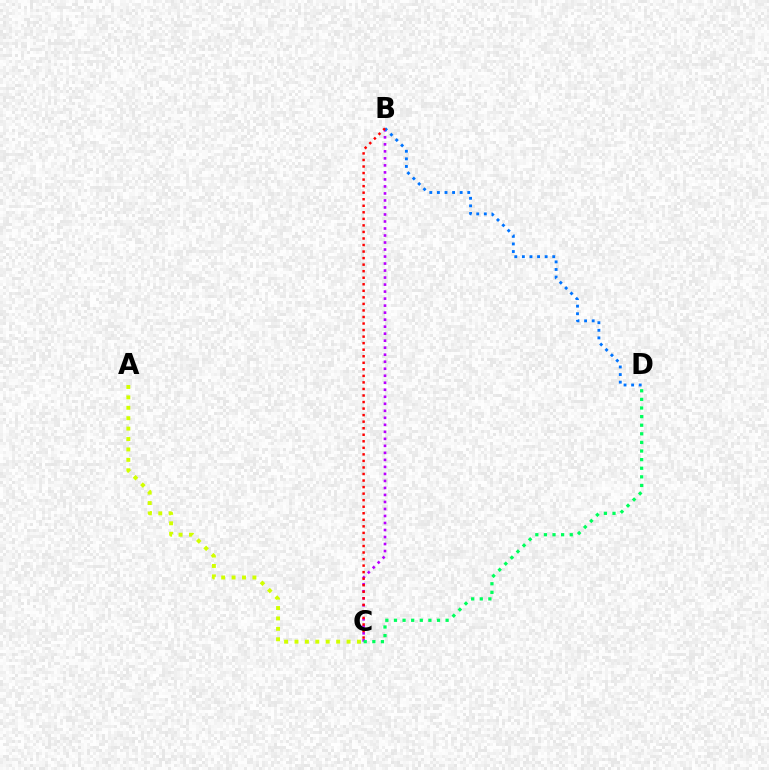{('A', 'C'): [{'color': '#d1ff00', 'line_style': 'dotted', 'thickness': 2.83}], ('B', 'C'): [{'color': '#b900ff', 'line_style': 'dotted', 'thickness': 1.91}, {'color': '#ff0000', 'line_style': 'dotted', 'thickness': 1.78}], ('C', 'D'): [{'color': '#00ff5c', 'line_style': 'dotted', 'thickness': 2.34}], ('B', 'D'): [{'color': '#0074ff', 'line_style': 'dotted', 'thickness': 2.06}]}